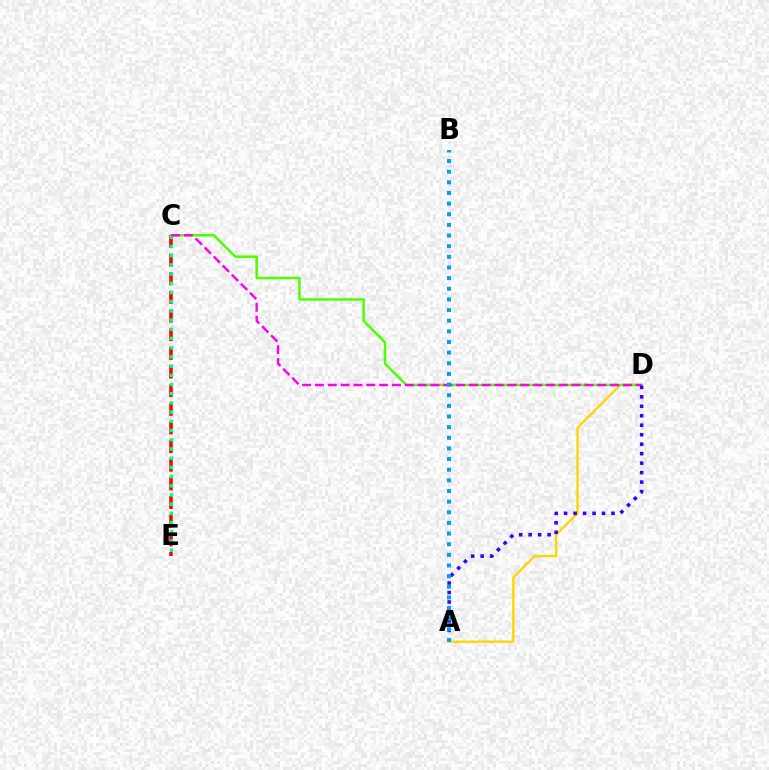{('A', 'D'): [{'color': '#ffd500', 'line_style': 'solid', 'thickness': 1.69}, {'color': '#3700ff', 'line_style': 'dotted', 'thickness': 2.57}], ('C', 'E'): [{'color': '#ff0000', 'line_style': 'dashed', 'thickness': 2.53}, {'color': '#00ff86', 'line_style': 'dotted', 'thickness': 2.5}], ('C', 'D'): [{'color': '#4fff00', 'line_style': 'solid', 'thickness': 1.81}, {'color': '#ff00ed', 'line_style': 'dashed', 'thickness': 1.74}], ('A', 'B'): [{'color': '#009eff', 'line_style': 'dotted', 'thickness': 2.89}]}